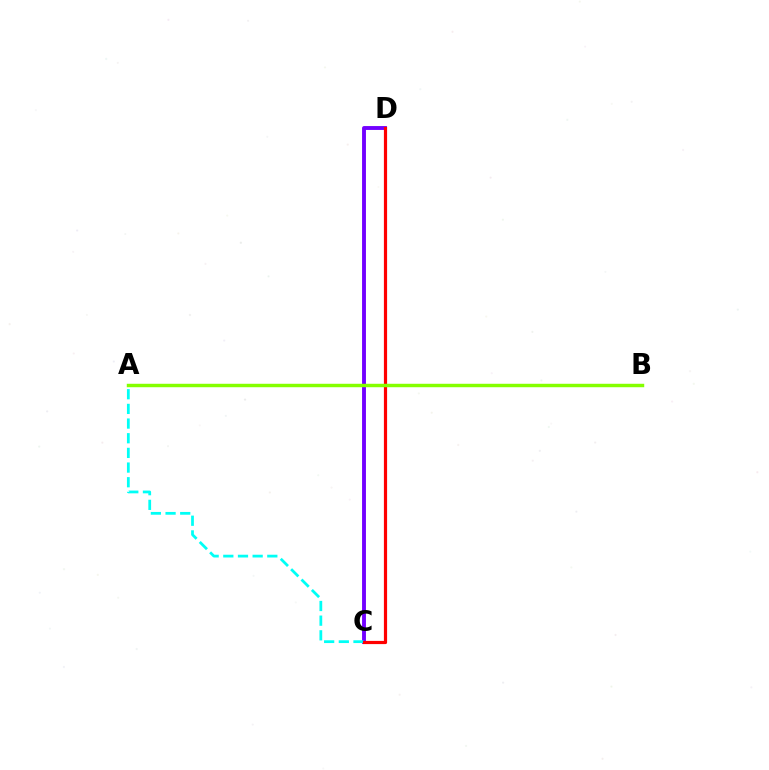{('C', 'D'): [{'color': '#7200ff', 'line_style': 'solid', 'thickness': 2.8}, {'color': '#ff0000', 'line_style': 'solid', 'thickness': 2.3}], ('A', 'C'): [{'color': '#00fff6', 'line_style': 'dashed', 'thickness': 1.99}], ('A', 'B'): [{'color': '#84ff00', 'line_style': 'solid', 'thickness': 2.48}]}